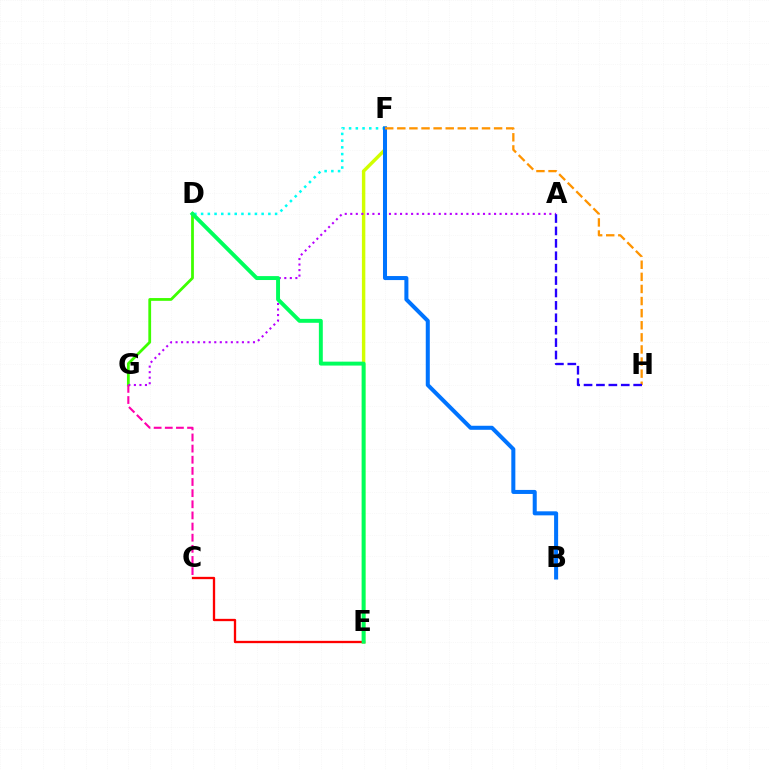{('E', 'F'): [{'color': '#d1ff00', 'line_style': 'solid', 'thickness': 2.47}], ('D', 'G'): [{'color': '#3dff00', 'line_style': 'solid', 'thickness': 1.99}], ('C', 'E'): [{'color': '#ff0000', 'line_style': 'solid', 'thickness': 1.67}], ('A', 'G'): [{'color': '#b900ff', 'line_style': 'dotted', 'thickness': 1.5}], ('D', 'F'): [{'color': '#00fff6', 'line_style': 'dotted', 'thickness': 1.83}], ('B', 'F'): [{'color': '#0074ff', 'line_style': 'solid', 'thickness': 2.9}], ('F', 'H'): [{'color': '#ff9400', 'line_style': 'dashed', 'thickness': 1.64}], ('D', 'E'): [{'color': '#00ff5c', 'line_style': 'solid', 'thickness': 2.83}], ('C', 'G'): [{'color': '#ff00ac', 'line_style': 'dashed', 'thickness': 1.51}], ('A', 'H'): [{'color': '#2500ff', 'line_style': 'dashed', 'thickness': 1.69}]}